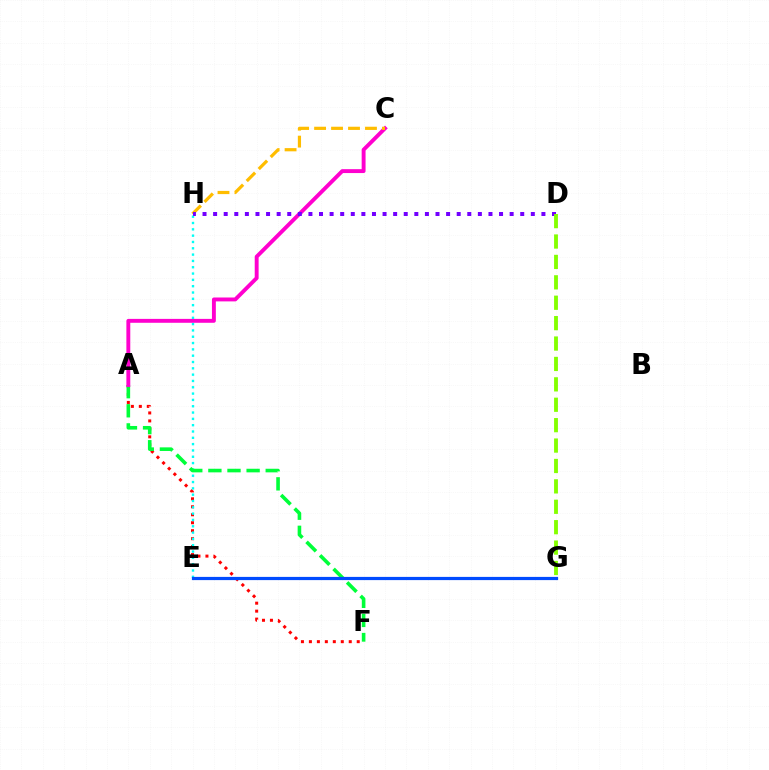{('A', 'F'): [{'color': '#ff0000', 'line_style': 'dotted', 'thickness': 2.17}, {'color': '#00ff39', 'line_style': 'dashed', 'thickness': 2.6}], ('E', 'H'): [{'color': '#00fff6', 'line_style': 'dotted', 'thickness': 1.72}], ('E', 'G'): [{'color': '#004bff', 'line_style': 'solid', 'thickness': 2.31}], ('A', 'C'): [{'color': '#ff00cf', 'line_style': 'solid', 'thickness': 2.81}], ('C', 'H'): [{'color': '#ffbd00', 'line_style': 'dashed', 'thickness': 2.3}], ('D', 'H'): [{'color': '#7200ff', 'line_style': 'dotted', 'thickness': 2.88}], ('D', 'G'): [{'color': '#84ff00', 'line_style': 'dashed', 'thickness': 2.77}]}